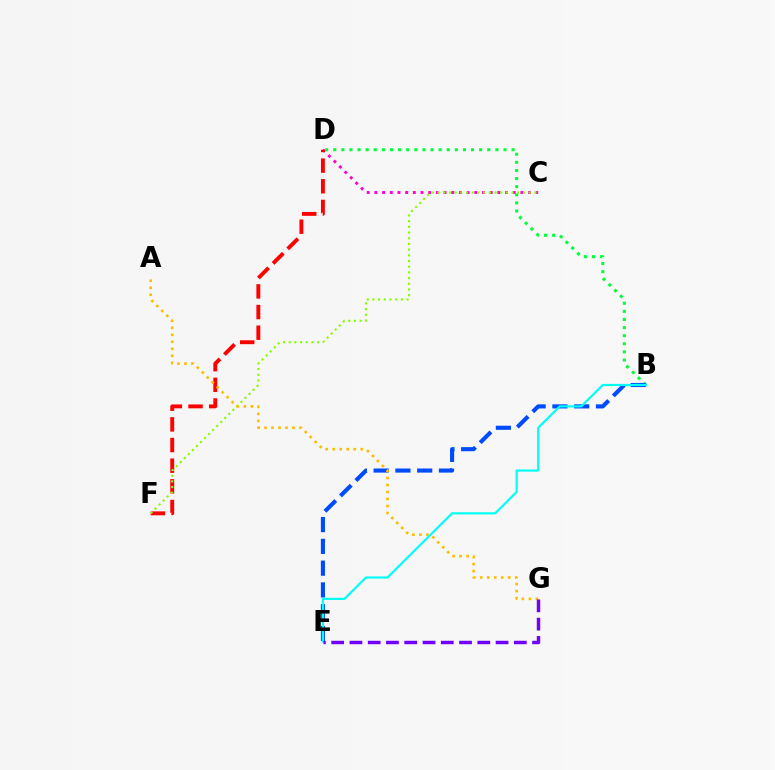{('C', 'D'): [{'color': '#ff00cf', 'line_style': 'dotted', 'thickness': 2.09}], ('B', 'D'): [{'color': '#00ff39', 'line_style': 'dotted', 'thickness': 2.2}], ('D', 'F'): [{'color': '#ff0000', 'line_style': 'dashed', 'thickness': 2.81}], ('C', 'F'): [{'color': '#84ff00', 'line_style': 'dotted', 'thickness': 1.55}], ('B', 'E'): [{'color': '#004bff', 'line_style': 'dashed', 'thickness': 2.96}, {'color': '#00fff6', 'line_style': 'solid', 'thickness': 1.57}], ('A', 'G'): [{'color': '#ffbd00', 'line_style': 'dotted', 'thickness': 1.9}], ('E', 'G'): [{'color': '#7200ff', 'line_style': 'dashed', 'thickness': 2.48}]}